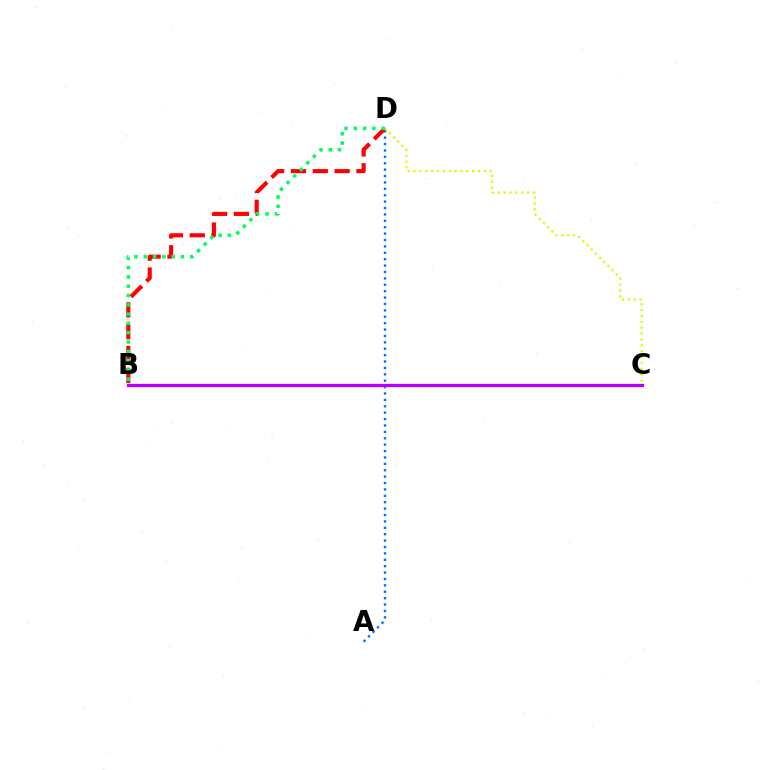{('A', 'D'): [{'color': '#0074ff', 'line_style': 'dotted', 'thickness': 1.74}], ('B', 'D'): [{'color': '#ff0000', 'line_style': 'dashed', 'thickness': 2.97}, {'color': '#00ff5c', 'line_style': 'dotted', 'thickness': 2.53}], ('B', 'C'): [{'color': '#b900ff', 'line_style': 'solid', 'thickness': 2.37}], ('C', 'D'): [{'color': '#d1ff00', 'line_style': 'dotted', 'thickness': 1.59}]}